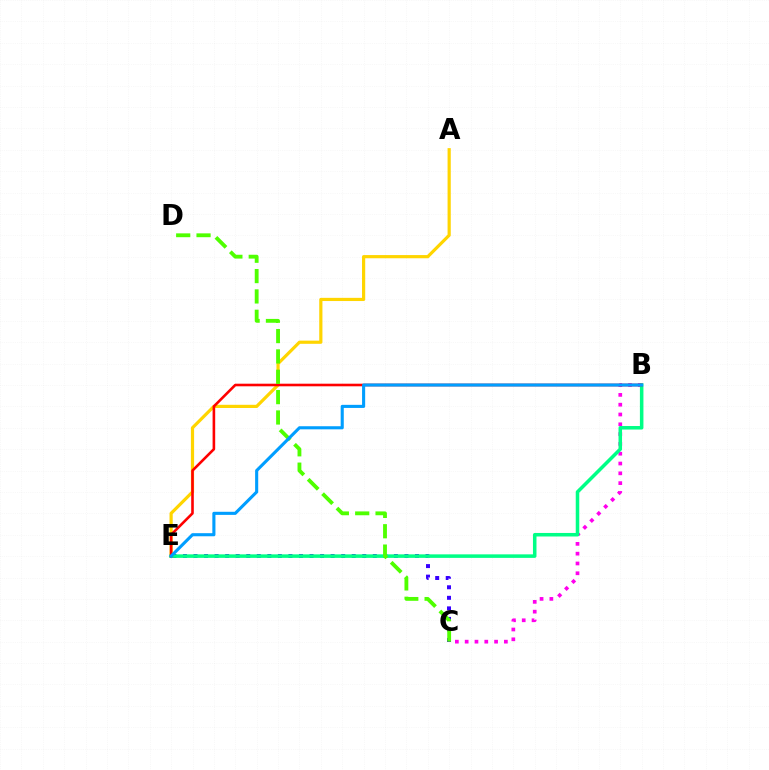{('C', 'E'): [{'color': '#3700ff', 'line_style': 'dotted', 'thickness': 2.87}], ('B', 'C'): [{'color': '#ff00ed', 'line_style': 'dotted', 'thickness': 2.66}], ('A', 'E'): [{'color': '#ffd500', 'line_style': 'solid', 'thickness': 2.3}], ('B', 'E'): [{'color': '#00ff86', 'line_style': 'solid', 'thickness': 2.54}, {'color': '#ff0000', 'line_style': 'solid', 'thickness': 1.87}, {'color': '#009eff', 'line_style': 'solid', 'thickness': 2.23}], ('C', 'D'): [{'color': '#4fff00', 'line_style': 'dashed', 'thickness': 2.76}]}